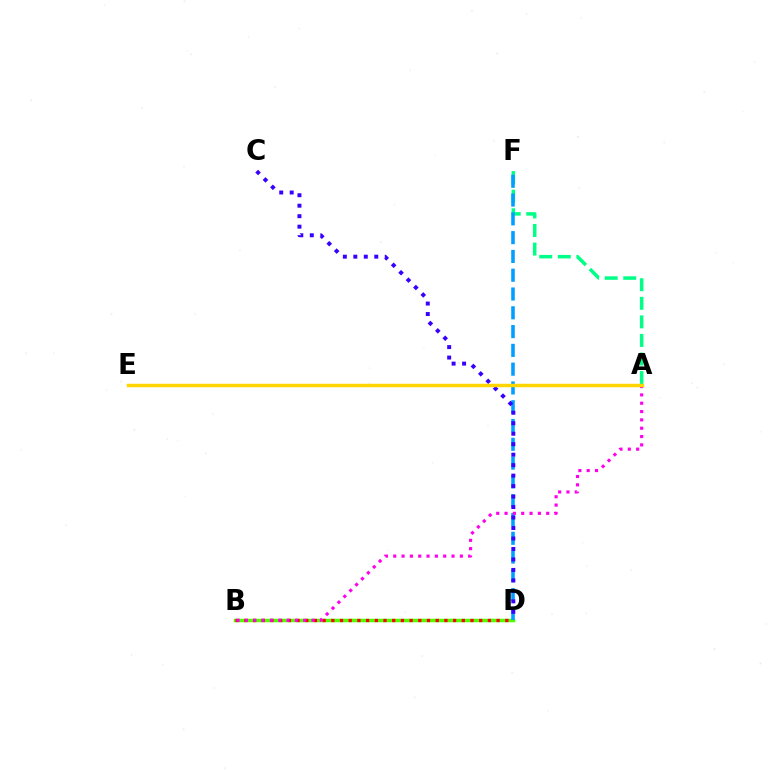{('B', 'D'): [{'color': '#4fff00', 'line_style': 'solid', 'thickness': 2.51}, {'color': '#ff0000', 'line_style': 'dotted', 'thickness': 2.36}], ('A', 'F'): [{'color': '#00ff86', 'line_style': 'dashed', 'thickness': 2.52}], ('D', 'F'): [{'color': '#009eff', 'line_style': 'dashed', 'thickness': 2.55}], ('A', 'B'): [{'color': '#ff00ed', 'line_style': 'dotted', 'thickness': 2.26}], ('C', 'D'): [{'color': '#3700ff', 'line_style': 'dotted', 'thickness': 2.85}], ('A', 'E'): [{'color': '#ffd500', 'line_style': 'solid', 'thickness': 2.5}]}